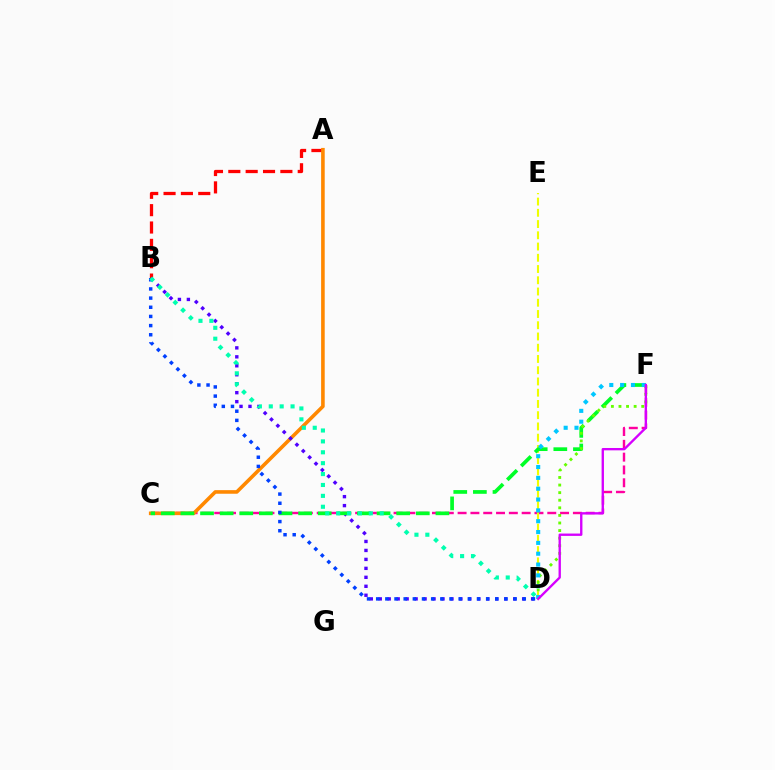{('C', 'F'): [{'color': '#ff00a0', 'line_style': 'dashed', 'thickness': 1.74}, {'color': '#00ff27', 'line_style': 'dashed', 'thickness': 2.66}], ('A', 'B'): [{'color': '#ff0000', 'line_style': 'dashed', 'thickness': 2.36}], ('A', 'C'): [{'color': '#ff8800', 'line_style': 'solid', 'thickness': 2.59}], ('D', 'E'): [{'color': '#eeff00', 'line_style': 'dashed', 'thickness': 1.53}], ('B', 'D'): [{'color': '#4f00ff', 'line_style': 'dotted', 'thickness': 2.44}, {'color': '#003fff', 'line_style': 'dotted', 'thickness': 2.49}, {'color': '#00ffaf', 'line_style': 'dotted', 'thickness': 2.96}], ('D', 'F'): [{'color': '#66ff00', 'line_style': 'dotted', 'thickness': 2.06}, {'color': '#00c7ff', 'line_style': 'dotted', 'thickness': 2.94}, {'color': '#d600ff', 'line_style': 'solid', 'thickness': 1.69}]}